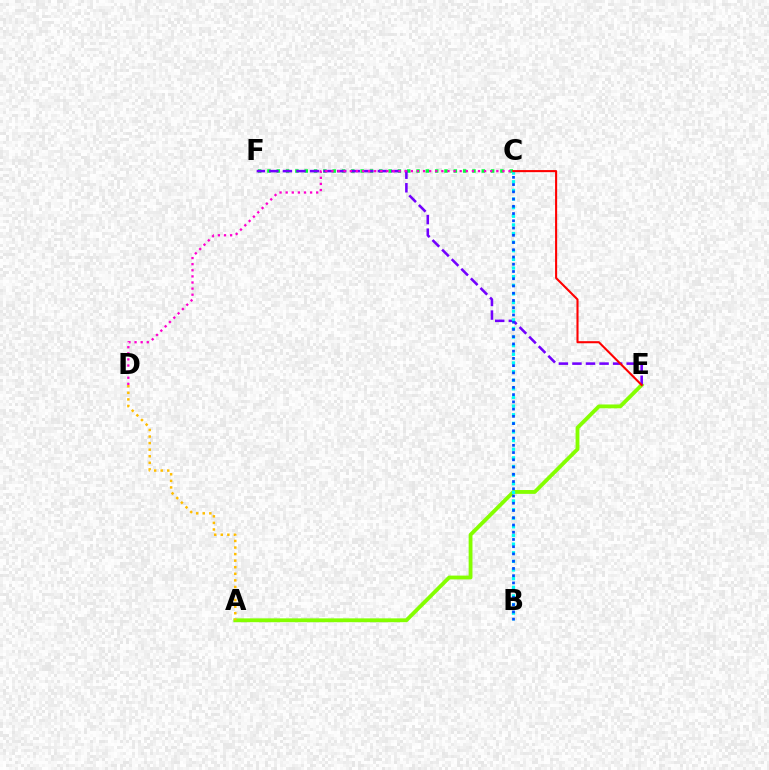{('C', 'F'): [{'color': '#00ff39', 'line_style': 'dotted', 'thickness': 2.53}], ('A', 'E'): [{'color': '#84ff00', 'line_style': 'solid', 'thickness': 2.76}], ('E', 'F'): [{'color': '#7200ff', 'line_style': 'dashed', 'thickness': 1.84}], ('B', 'C'): [{'color': '#00fff6', 'line_style': 'dotted', 'thickness': 2.34}, {'color': '#004bff', 'line_style': 'dotted', 'thickness': 1.97}], ('C', 'E'): [{'color': '#ff0000', 'line_style': 'solid', 'thickness': 1.51}], ('A', 'D'): [{'color': '#ffbd00', 'line_style': 'dotted', 'thickness': 1.79}], ('C', 'D'): [{'color': '#ff00cf', 'line_style': 'dotted', 'thickness': 1.66}]}